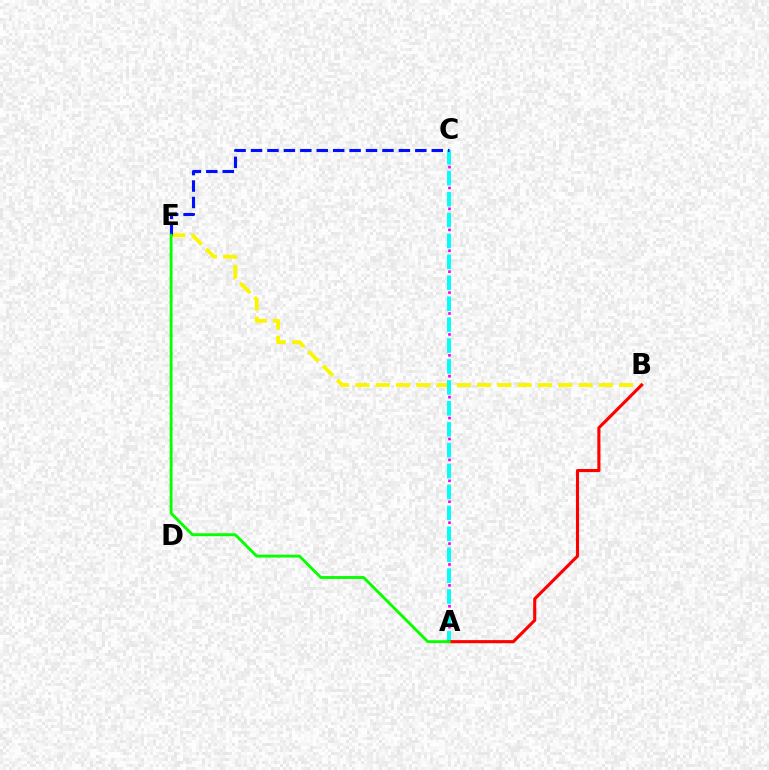{('B', 'E'): [{'color': '#fcf500', 'line_style': 'dashed', 'thickness': 2.75}], ('A', 'C'): [{'color': '#ee00ff', 'line_style': 'dotted', 'thickness': 1.89}, {'color': '#00fff6', 'line_style': 'dashed', 'thickness': 2.84}], ('A', 'B'): [{'color': '#ff0000', 'line_style': 'solid', 'thickness': 2.23}], ('C', 'E'): [{'color': '#0010ff', 'line_style': 'dashed', 'thickness': 2.23}], ('A', 'E'): [{'color': '#08ff00', 'line_style': 'solid', 'thickness': 2.07}]}